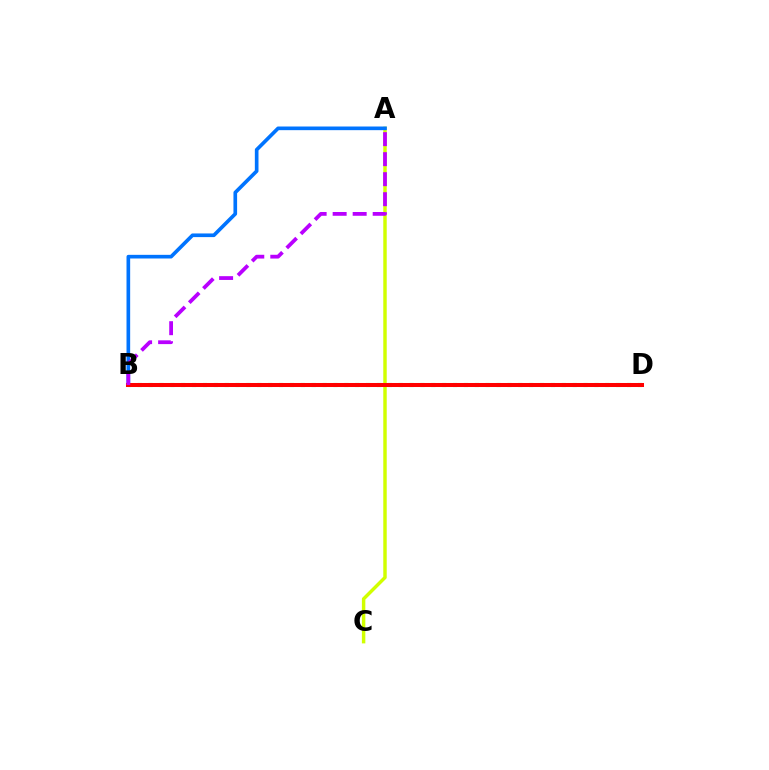{('A', 'C'): [{'color': '#d1ff00', 'line_style': 'solid', 'thickness': 2.48}], ('A', 'B'): [{'color': '#0074ff', 'line_style': 'solid', 'thickness': 2.63}, {'color': '#b900ff', 'line_style': 'dashed', 'thickness': 2.72}], ('B', 'D'): [{'color': '#00ff5c', 'line_style': 'dotted', 'thickness': 2.95}, {'color': '#ff0000', 'line_style': 'solid', 'thickness': 2.9}]}